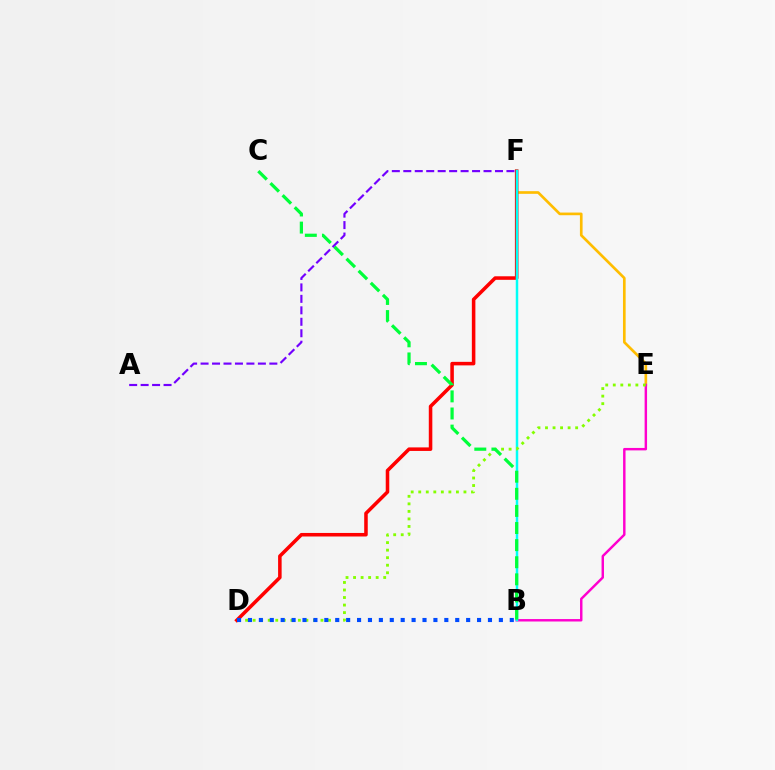{('E', 'F'): [{'color': '#ffbd00', 'line_style': 'solid', 'thickness': 1.92}], ('B', 'E'): [{'color': '#ff00cf', 'line_style': 'solid', 'thickness': 1.76}], ('D', 'F'): [{'color': '#ff0000', 'line_style': 'solid', 'thickness': 2.55}], ('B', 'F'): [{'color': '#00fff6', 'line_style': 'solid', 'thickness': 1.8}], ('D', 'E'): [{'color': '#84ff00', 'line_style': 'dotted', 'thickness': 2.05}], ('B', 'D'): [{'color': '#004bff', 'line_style': 'dotted', 'thickness': 2.96}], ('B', 'C'): [{'color': '#00ff39', 'line_style': 'dashed', 'thickness': 2.32}], ('A', 'F'): [{'color': '#7200ff', 'line_style': 'dashed', 'thickness': 1.56}]}